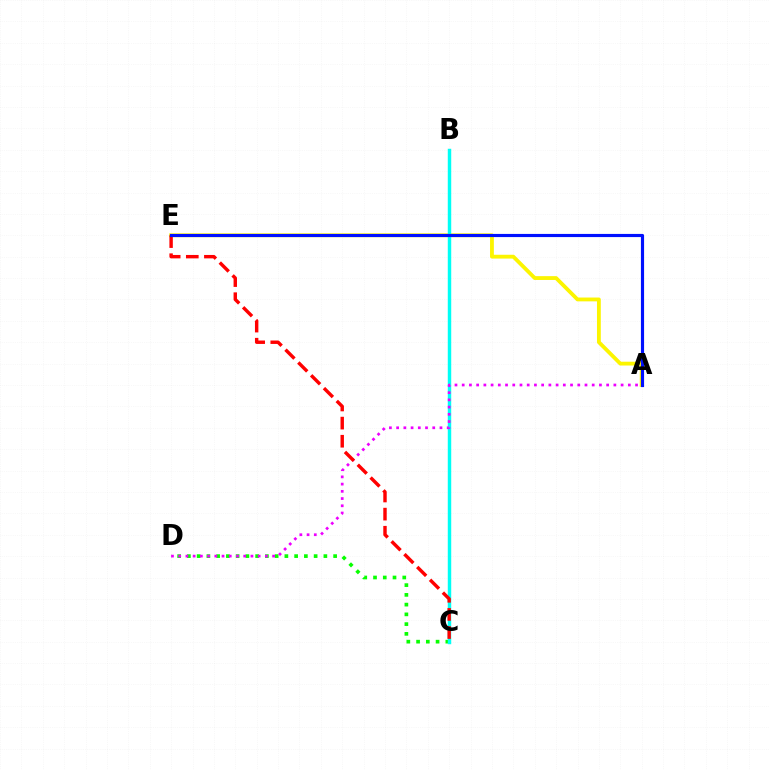{('C', 'D'): [{'color': '#08ff00', 'line_style': 'dotted', 'thickness': 2.65}], ('A', 'E'): [{'color': '#fcf500', 'line_style': 'solid', 'thickness': 2.75}, {'color': '#0010ff', 'line_style': 'solid', 'thickness': 2.27}], ('B', 'C'): [{'color': '#00fff6', 'line_style': 'solid', 'thickness': 2.48}], ('A', 'D'): [{'color': '#ee00ff', 'line_style': 'dotted', 'thickness': 1.96}], ('C', 'E'): [{'color': '#ff0000', 'line_style': 'dashed', 'thickness': 2.46}]}